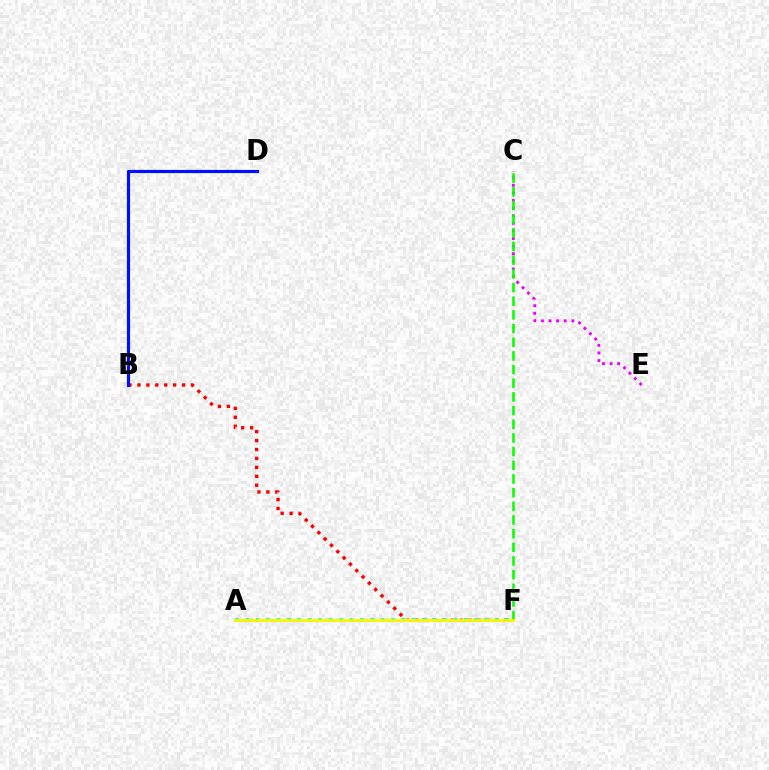{('C', 'E'): [{'color': '#ee00ff', 'line_style': 'dotted', 'thickness': 2.07}], ('B', 'F'): [{'color': '#ff0000', 'line_style': 'dotted', 'thickness': 2.43}], ('C', 'F'): [{'color': '#08ff00', 'line_style': 'dashed', 'thickness': 1.86}], ('A', 'F'): [{'color': '#00fff6', 'line_style': 'dotted', 'thickness': 2.82}, {'color': '#fcf500', 'line_style': 'solid', 'thickness': 2.13}], ('B', 'D'): [{'color': '#0010ff', 'line_style': 'solid', 'thickness': 2.29}]}